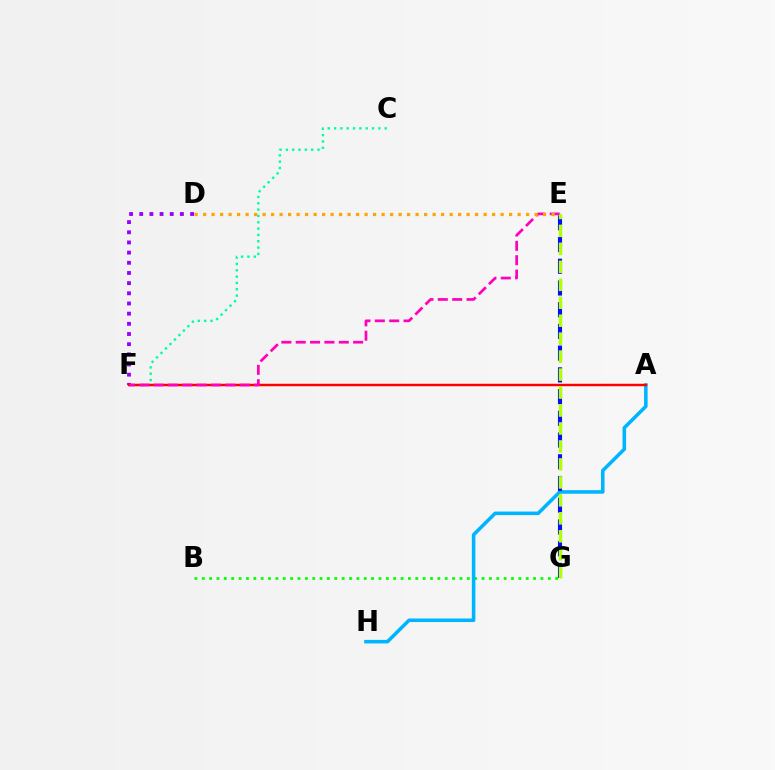{('B', 'G'): [{'color': '#08ff00', 'line_style': 'dotted', 'thickness': 2.0}], ('C', 'F'): [{'color': '#00ff9d', 'line_style': 'dotted', 'thickness': 1.72}], ('A', 'H'): [{'color': '#00b5ff', 'line_style': 'solid', 'thickness': 2.56}], ('D', 'F'): [{'color': '#9b00ff', 'line_style': 'dotted', 'thickness': 2.76}], ('A', 'F'): [{'color': '#ff0000', 'line_style': 'solid', 'thickness': 1.76}], ('E', 'G'): [{'color': '#0010ff', 'line_style': 'dashed', 'thickness': 2.95}, {'color': '#b3ff00', 'line_style': 'dashed', 'thickness': 2.44}], ('E', 'F'): [{'color': '#ff00bd', 'line_style': 'dashed', 'thickness': 1.95}], ('D', 'E'): [{'color': '#ffa500', 'line_style': 'dotted', 'thickness': 2.31}]}